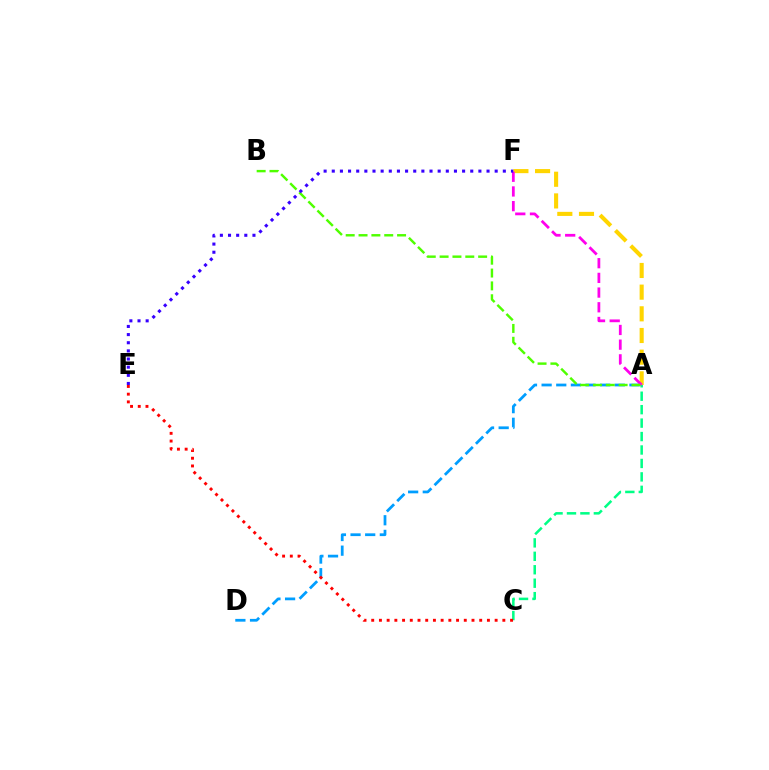{('A', 'D'): [{'color': '#009eff', 'line_style': 'dashed', 'thickness': 1.99}], ('A', 'F'): [{'color': '#ffd500', 'line_style': 'dashed', 'thickness': 2.94}, {'color': '#ff00ed', 'line_style': 'dashed', 'thickness': 2.0}], ('A', 'C'): [{'color': '#00ff86', 'line_style': 'dashed', 'thickness': 1.83}], ('C', 'E'): [{'color': '#ff0000', 'line_style': 'dotted', 'thickness': 2.1}], ('A', 'B'): [{'color': '#4fff00', 'line_style': 'dashed', 'thickness': 1.75}], ('E', 'F'): [{'color': '#3700ff', 'line_style': 'dotted', 'thickness': 2.21}]}